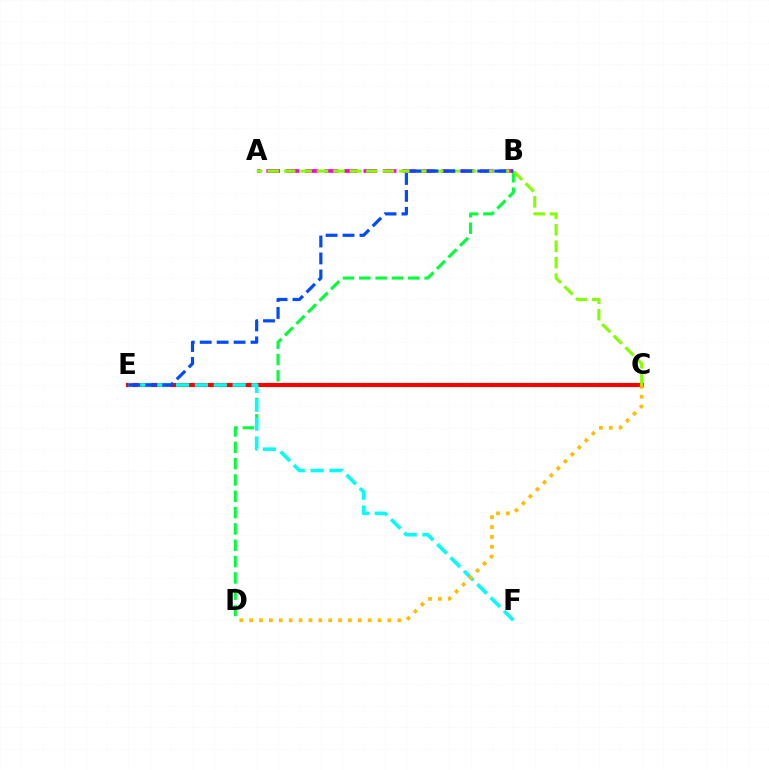{('C', 'E'): [{'color': '#7200ff', 'line_style': 'dashed', 'thickness': 2.6}, {'color': '#ff0000', 'line_style': 'solid', 'thickness': 2.97}], ('A', 'B'): [{'color': '#ff00cf', 'line_style': 'dashed', 'thickness': 2.64}], ('B', 'D'): [{'color': '#00ff39', 'line_style': 'dashed', 'thickness': 2.22}], ('E', 'F'): [{'color': '#00fff6', 'line_style': 'dashed', 'thickness': 2.56}], ('A', 'C'): [{'color': '#84ff00', 'line_style': 'dashed', 'thickness': 2.24}], ('B', 'E'): [{'color': '#004bff', 'line_style': 'dashed', 'thickness': 2.3}], ('C', 'D'): [{'color': '#ffbd00', 'line_style': 'dotted', 'thickness': 2.68}]}